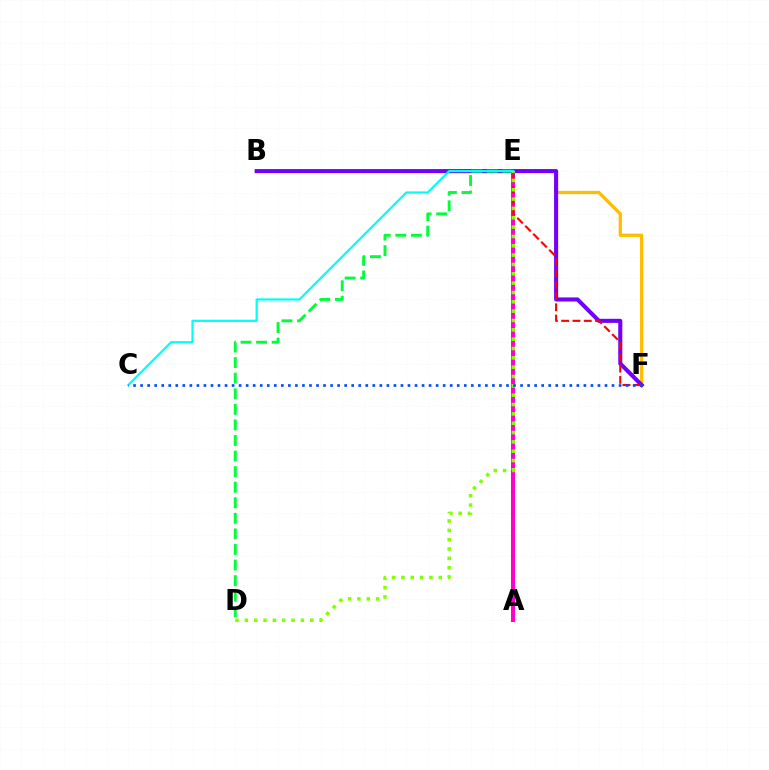{('A', 'E'): [{'color': '#ff00cf', 'line_style': 'solid', 'thickness': 2.91}], ('E', 'F'): [{'color': '#ffbd00', 'line_style': 'solid', 'thickness': 2.35}, {'color': '#ff0000', 'line_style': 'dashed', 'thickness': 1.53}], ('B', 'F'): [{'color': '#7200ff', 'line_style': 'solid', 'thickness': 2.93}], ('D', 'E'): [{'color': '#00ff39', 'line_style': 'dashed', 'thickness': 2.12}, {'color': '#84ff00', 'line_style': 'dotted', 'thickness': 2.54}], ('C', 'E'): [{'color': '#00fff6', 'line_style': 'solid', 'thickness': 1.6}], ('C', 'F'): [{'color': '#004bff', 'line_style': 'dotted', 'thickness': 1.91}]}